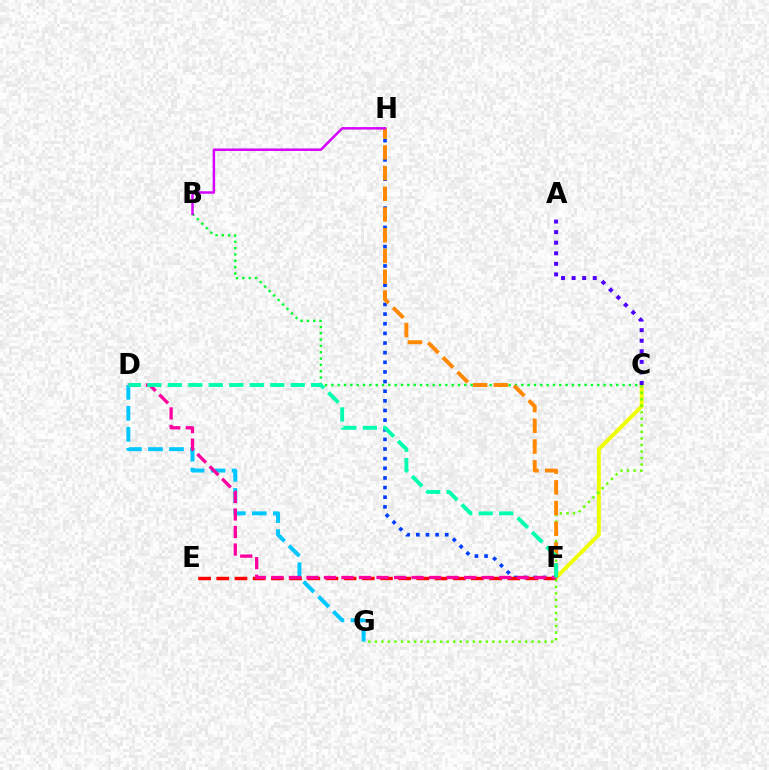{('C', 'F'): [{'color': '#eeff00', 'line_style': 'solid', 'thickness': 2.81}], ('D', 'G'): [{'color': '#00c7ff', 'line_style': 'dashed', 'thickness': 2.85}], ('F', 'H'): [{'color': '#003fff', 'line_style': 'dotted', 'thickness': 2.62}, {'color': '#ff8800', 'line_style': 'dashed', 'thickness': 2.82}], ('E', 'F'): [{'color': '#ff0000', 'line_style': 'dashed', 'thickness': 2.47}], ('C', 'G'): [{'color': '#66ff00', 'line_style': 'dotted', 'thickness': 1.77}], ('B', 'C'): [{'color': '#00ff27', 'line_style': 'dotted', 'thickness': 1.72}], ('D', 'F'): [{'color': '#ff00a0', 'line_style': 'dashed', 'thickness': 2.38}, {'color': '#00ffaf', 'line_style': 'dashed', 'thickness': 2.78}], ('A', 'C'): [{'color': '#4f00ff', 'line_style': 'dotted', 'thickness': 2.87}], ('B', 'H'): [{'color': '#d600ff', 'line_style': 'solid', 'thickness': 1.78}]}